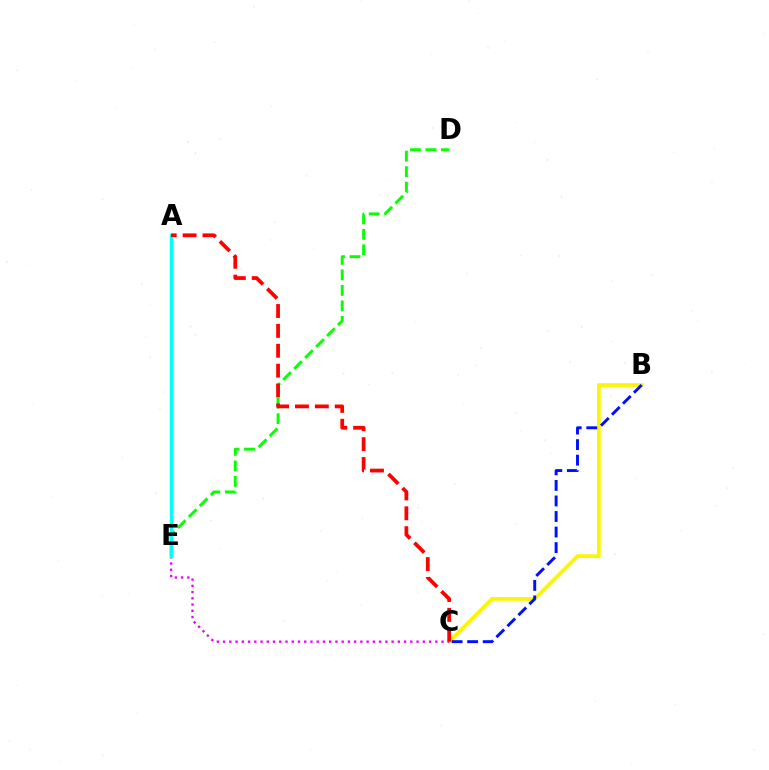{('B', 'C'): [{'color': '#fcf500', 'line_style': 'solid', 'thickness': 2.67}, {'color': '#0010ff', 'line_style': 'dashed', 'thickness': 2.11}], ('C', 'E'): [{'color': '#ee00ff', 'line_style': 'dotted', 'thickness': 1.7}], ('D', 'E'): [{'color': '#08ff00', 'line_style': 'dashed', 'thickness': 2.1}], ('A', 'E'): [{'color': '#00fff6', 'line_style': 'solid', 'thickness': 2.46}], ('A', 'C'): [{'color': '#ff0000', 'line_style': 'dashed', 'thickness': 2.7}]}